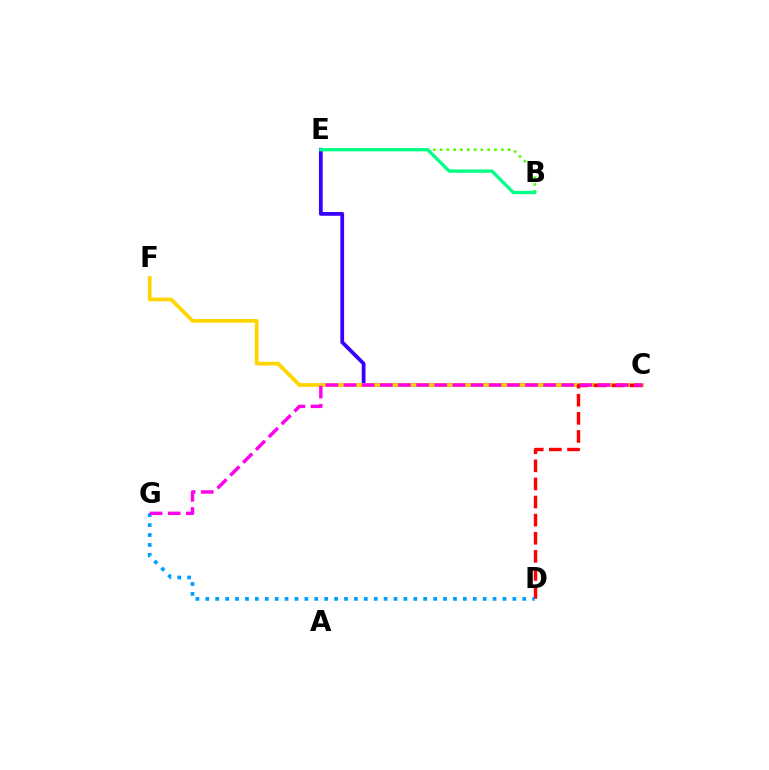{('C', 'E'): [{'color': '#3700ff', 'line_style': 'solid', 'thickness': 2.72}], ('B', 'E'): [{'color': '#4fff00', 'line_style': 'dotted', 'thickness': 1.85}, {'color': '#00ff86', 'line_style': 'solid', 'thickness': 2.38}], ('C', 'F'): [{'color': '#ffd500', 'line_style': 'solid', 'thickness': 2.69}], ('C', 'D'): [{'color': '#ff0000', 'line_style': 'dashed', 'thickness': 2.46}], ('D', 'G'): [{'color': '#009eff', 'line_style': 'dotted', 'thickness': 2.69}], ('C', 'G'): [{'color': '#ff00ed', 'line_style': 'dashed', 'thickness': 2.46}]}